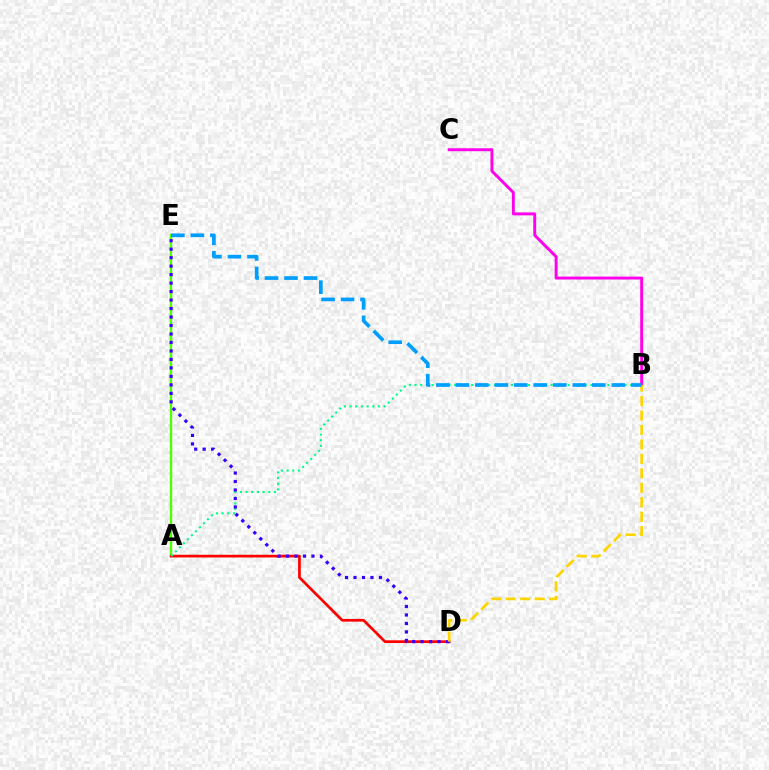{('A', 'E'): [{'color': '#4fff00', 'line_style': 'solid', 'thickness': 1.72}], ('A', 'D'): [{'color': '#ff0000', 'line_style': 'solid', 'thickness': 1.94}], ('A', 'B'): [{'color': '#00ff86', 'line_style': 'dotted', 'thickness': 1.54}], ('B', 'C'): [{'color': '#ff00ed', 'line_style': 'solid', 'thickness': 2.11}], ('D', 'E'): [{'color': '#3700ff', 'line_style': 'dotted', 'thickness': 2.3}], ('B', 'D'): [{'color': '#ffd500', 'line_style': 'dashed', 'thickness': 1.96}], ('B', 'E'): [{'color': '#009eff', 'line_style': 'dashed', 'thickness': 2.65}]}